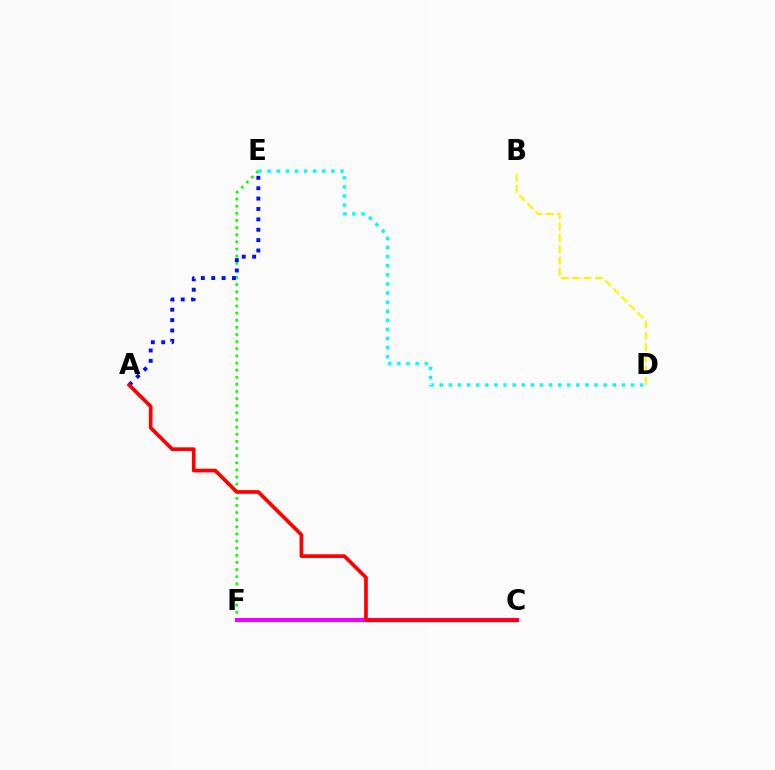{('E', 'F'): [{'color': '#08ff00', 'line_style': 'dotted', 'thickness': 1.94}], ('A', 'E'): [{'color': '#0010ff', 'line_style': 'dotted', 'thickness': 2.82}], ('D', 'E'): [{'color': '#00fff6', 'line_style': 'dotted', 'thickness': 2.47}], ('C', 'F'): [{'color': '#ee00ff', 'line_style': 'solid', 'thickness': 2.96}], ('B', 'D'): [{'color': '#fcf500', 'line_style': 'dashed', 'thickness': 1.54}], ('A', 'C'): [{'color': '#ff0000', 'line_style': 'solid', 'thickness': 2.66}]}